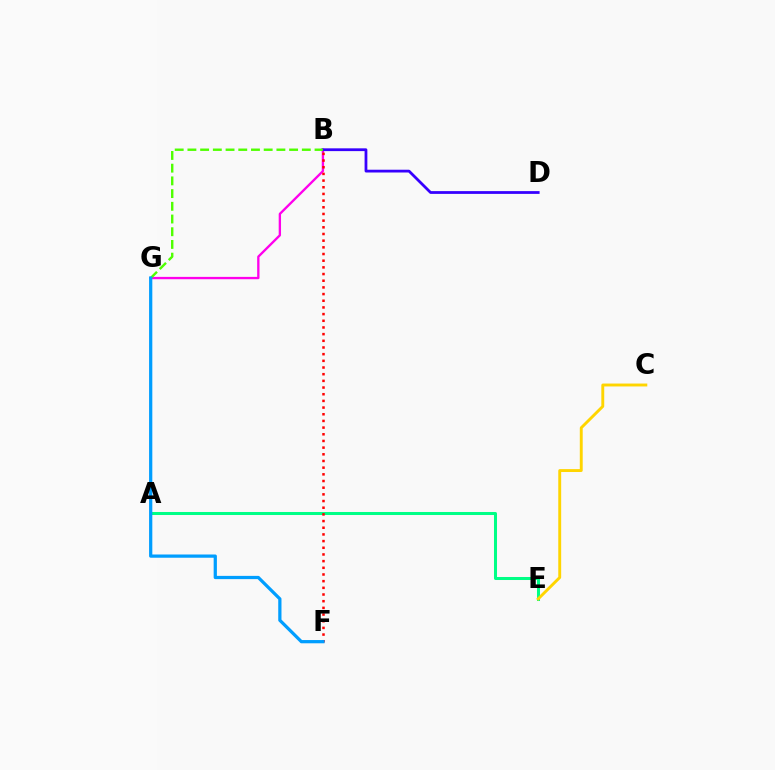{('A', 'E'): [{'color': '#00ff86', 'line_style': 'solid', 'thickness': 2.18}], ('B', 'G'): [{'color': '#ff00ed', 'line_style': 'solid', 'thickness': 1.68}, {'color': '#4fff00', 'line_style': 'dashed', 'thickness': 1.73}], ('B', 'D'): [{'color': '#3700ff', 'line_style': 'solid', 'thickness': 2.0}], ('B', 'F'): [{'color': '#ff0000', 'line_style': 'dotted', 'thickness': 1.81}], ('C', 'E'): [{'color': '#ffd500', 'line_style': 'solid', 'thickness': 2.09}], ('F', 'G'): [{'color': '#009eff', 'line_style': 'solid', 'thickness': 2.33}]}